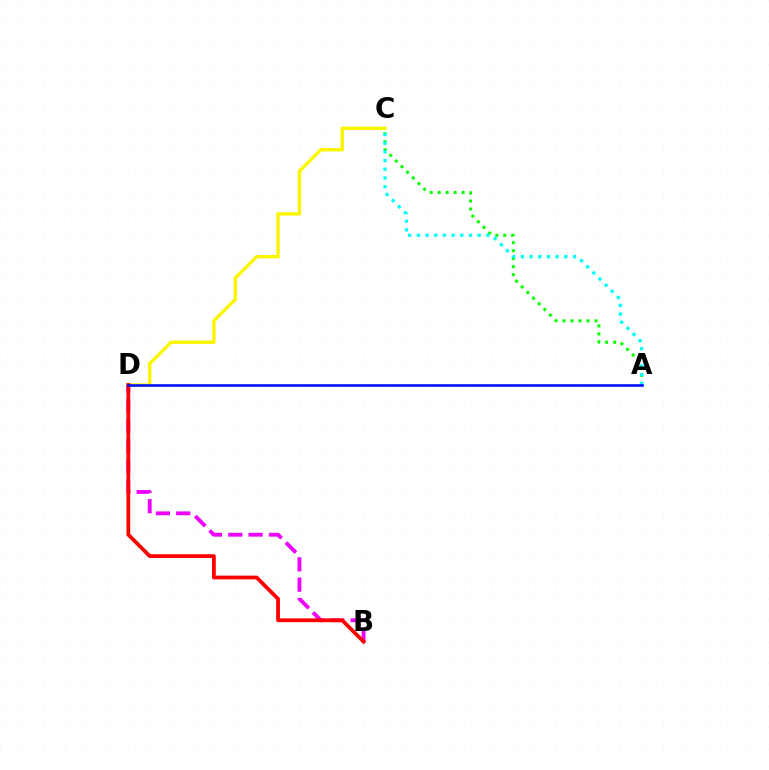{('C', 'D'): [{'color': '#fcf500', 'line_style': 'solid', 'thickness': 2.47}], ('B', 'D'): [{'color': '#ee00ff', 'line_style': 'dashed', 'thickness': 2.76}, {'color': '#ff0000', 'line_style': 'solid', 'thickness': 2.72}], ('A', 'C'): [{'color': '#08ff00', 'line_style': 'dotted', 'thickness': 2.17}, {'color': '#00fff6', 'line_style': 'dotted', 'thickness': 2.36}], ('A', 'D'): [{'color': '#0010ff', 'line_style': 'solid', 'thickness': 1.86}]}